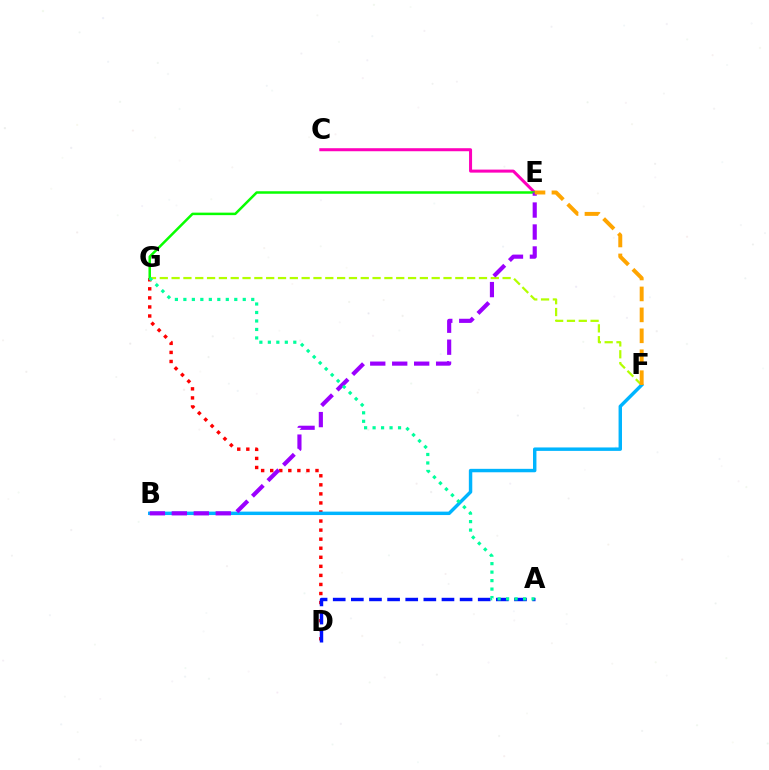{('C', 'E'): [{'color': '#ff00bd', 'line_style': 'solid', 'thickness': 2.18}], ('D', 'G'): [{'color': '#ff0000', 'line_style': 'dotted', 'thickness': 2.46}], ('F', 'G'): [{'color': '#b3ff00', 'line_style': 'dashed', 'thickness': 1.61}], ('E', 'G'): [{'color': '#08ff00', 'line_style': 'solid', 'thickness': 1.8}], ('B', 'F'): [{'color': '#00b5ff', 'line_style': 'solid', 'thickness': 2.47}], ('B', 'E'): [{'color': '#9b00ff', 'line_style': 'dashed', 'thickness': 2.98}], ('A', 'D'): [{'color': '#0010ff', 'line_style': 'dashed', 'thickness': 2.46}], ('E', 'F'): [{'color': '#ffa500', 'line_style': 'dashed', 'thickness': 2.84}], ('A', 'G'): [{'color': '#00ff9d', 'line_style': 'dotted', 'thickness': 2.3}]}